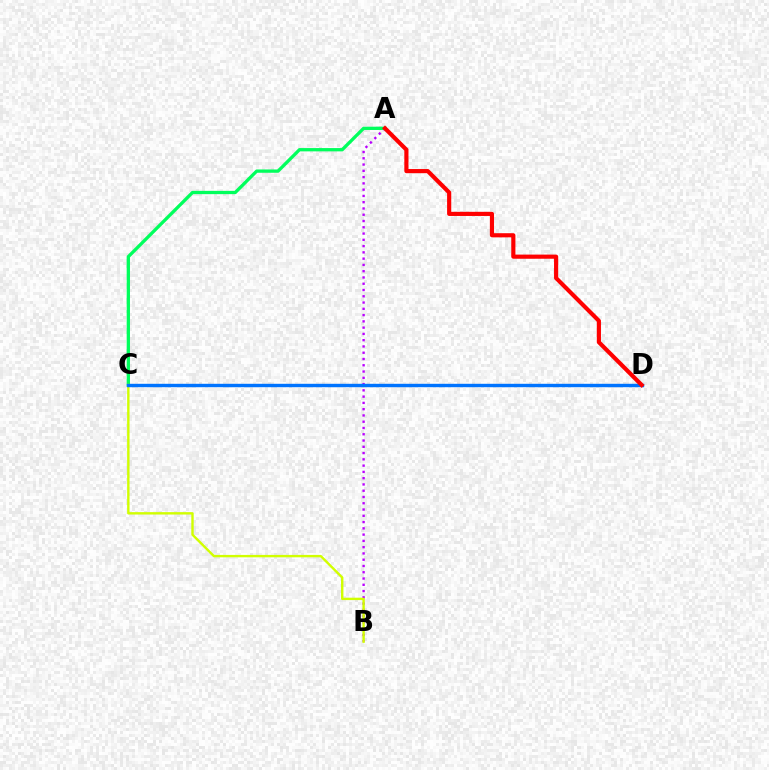{('A', 'B'): [{'color': '#b900ff', 'line_style': 'dotted', 'thickness': 1.7}], ('A', 'C'): [{'color': '#00ff5c', 'line_style': 'solid', 'thickness': 2.37}], ('B', 'C'): [{'color': '#d1ff00', 'line_style': 'solid', 'thickness': 1.72}], ('C', 'D'): [{'color': '#0074ff', 'line_style': 'solid', 'thickness': 2.46}], ('A', 'D'): [{'color': '#ff0000', 'line_style': 'solid', 'thickness': 2.99}]}